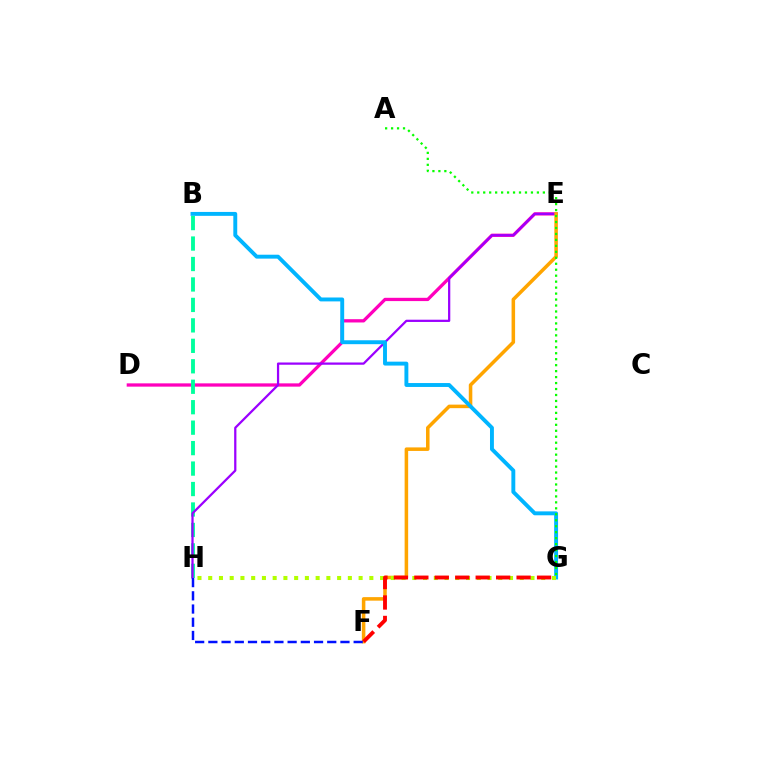{('D', 'E'): [{'color': '#ff00bd', 'line_style': 'solid', 'thickness': 2.36}], ('B', 'H'): [{'color': '#00ff9d', 'line_style': 'dashed', 'thickness': 2.78}], ('E', 'H'): [{'color': '#9b00ff', 'line_style': 'solid', 'thickness': 1.62}], ('E', 'F'): [{'color': '#ffa500', 'line_style': 'solid', 'thickness': 2.54}], ('B', 'G'): [{'color': '#00b5ff', 'line_style': 'solid', 'thickness': 2.81}], ('G', 'H'): [{'color': '#b3ff00', 'line_style': 'dotted', 'thickness': 2.92}], ('A', 'G'): [{'color': '#08ff00', 'line_style': 'dotted', 'thickness': 1.62}], ('F', 'G'): [{'color': '#ff0000', 'line_style': 'dashed', 'thickness': 2.78}], ('F', 'H'): [{'color': '#0010ff', 'line_style': 'dashed', 'thickness': 1.79}]}